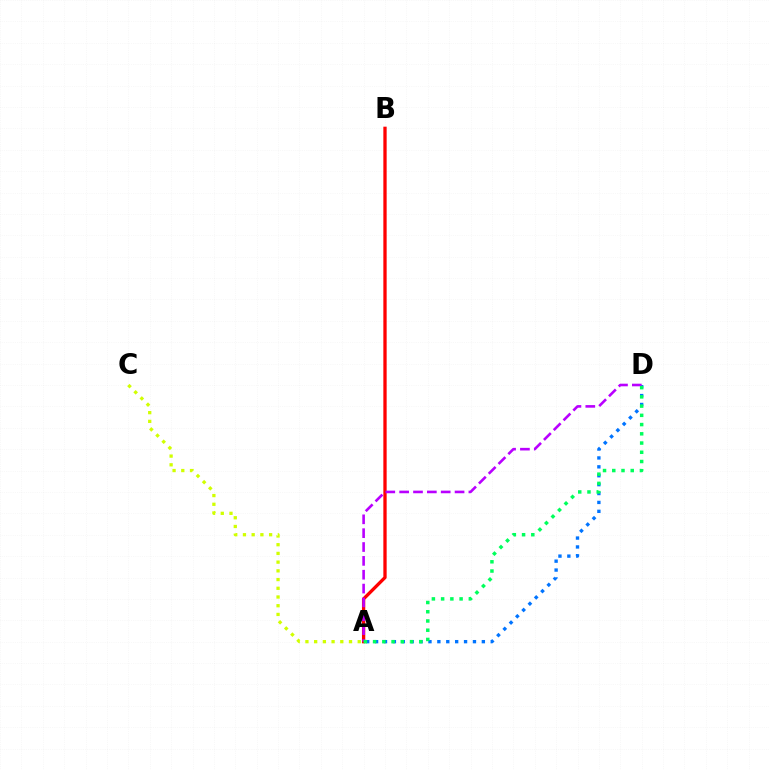{('A', 'D'): [{'color': '#0074ff', 'line_style': 'dotted', 'thickness': 2.42}, {'color': '#b900ff', 'line_style': 'dashed', 'thickness': 1.88}, {'color': '#00ff5c', 'line_style': 'dotted', 'thickness': 2.51}], ('A', 'C'): [{'color': '#d1ff00', 'line_style': 'dotted', 'thickness': 2.37}], ('A', 'B'): [{'color': '#ff0000', 'line_style': 'solid', 'thickness': 2.38}]}